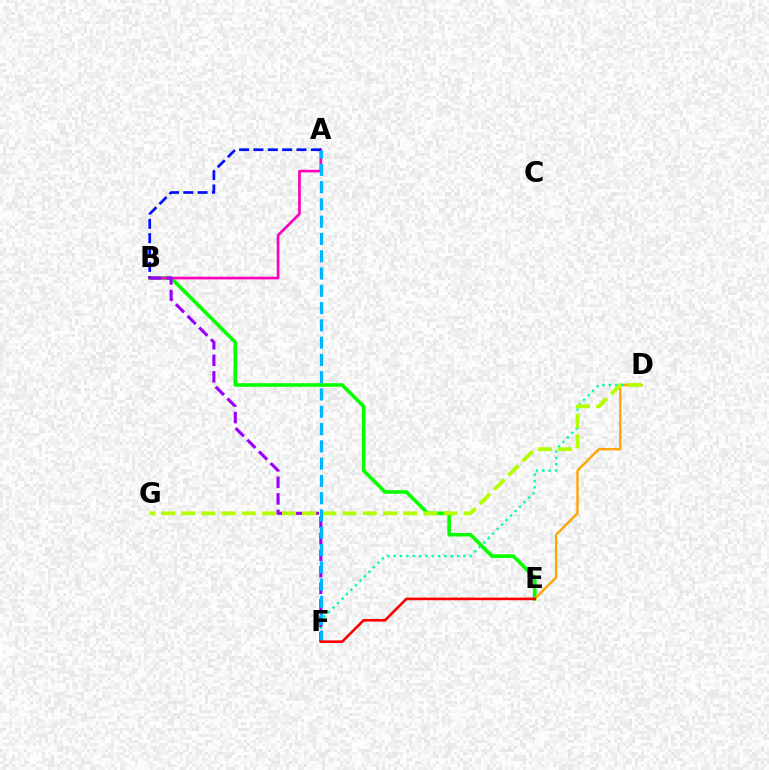{('B', 'E'): [{'color': '#08ff00', 'line_style': 'solid', 'thickness': 2.6}], ('A', 'B'): [{'color': '#ff00bd', 'line_style': 'solid', 'thickness': 1.92}, {'color': '#0010ff', 'line_style': 'dashed', 'thickness': 1.95}], ('D', 'E'): [{'color': '#ffa500', 'line_style': 'solid', 'thickness': 1.7}], ('D', 'F'): [{'color': '#00ff9d', 'line_style': 'dotted', 'thickness': 1.72}], ('B', 'F'): [{'color': '#9b00ff', 'line_style': 'dashed', 'thickness': 2.24}], ('D', 'G'): [{'color': '#b3ff00', 'line_style': 'dashed', 'thickness': 2.74}], ('A', 'F'): [{'color': '#00b5ff', 'line_style': 'dashed', 'thickness': 2.35}], ('E', 'F'): [{'color': '#ff0000', 'line_style': 'solid', 'thickness': 1.89}]}